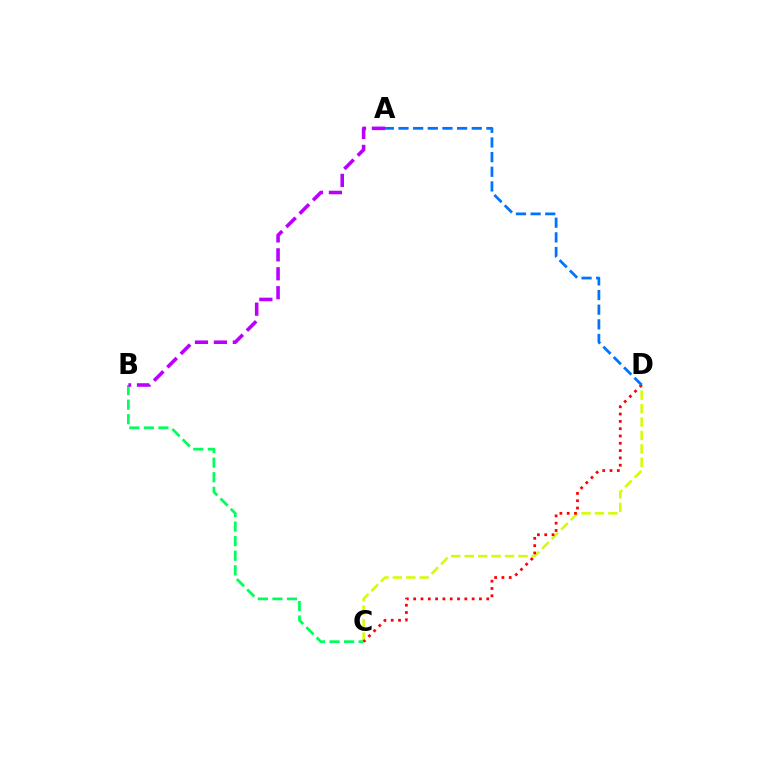{('C', 'D'): [{'color': '#d1ff00', 'line_style': 'dashed', 'thickness': 1.83}, {'color': '#ff0000', 'line_style': 'dotted', 'thickness': 1.99}], ('B', 'C'): [{'color': '#00ff5c', 'line_style': 'dashed', 'thickness': 1.98}], ('A', 'B'): [{'color': '#b900ff', 'line_style': 'dashed', 'thickness': 2.57}], ('A', 'D'): [{'color': '#0074ff', 'line_style': 'dashed', 'thickness': 1.99}]}